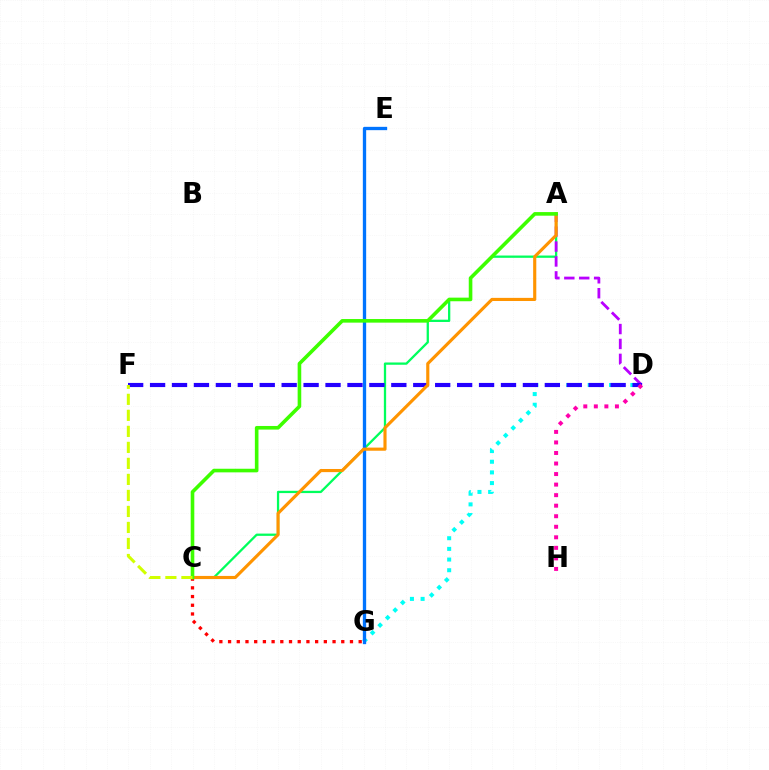{('D', 'G'): [{'color': '#00fff6', 'line_style': 'dotted', 'thickness': 2.9}], ('A', 'C'): [{'color': '#00ff5c', 'line_style': 'solid', 'thickness': 1.64}, {'color': '#ff9400', 'line_style': 'solid', 'thickness': 2.26}, {'color': '#3dff00', 'line_style': 'solid', 'thickness': 2.6}], ('E', 'G'): [{'color': '#0074ff', 'line_style': 'solid', 'thickness': 2.39}], ('C', 'G'): [{'color': '#ff0000', 'line_style': 'dotted', 'thickness': 2.37}], ('A', 'D'): [{'color': '#b900ff', 'line_style': 'dashed', 'thickness': 2.02}], ('D', 'F'): [{'color': '#2500ff', 'line_style': 'dashed', 'thickness': 2.98}], ('D', 'H'): [{'color': '#ff00ac', 'line_style': 'dotted', 'thickness': 2.86}], ('C', 'F'): [{'color': '#d1ff00', 'line_style': 'dashed', 'thickness': 2.18}]}